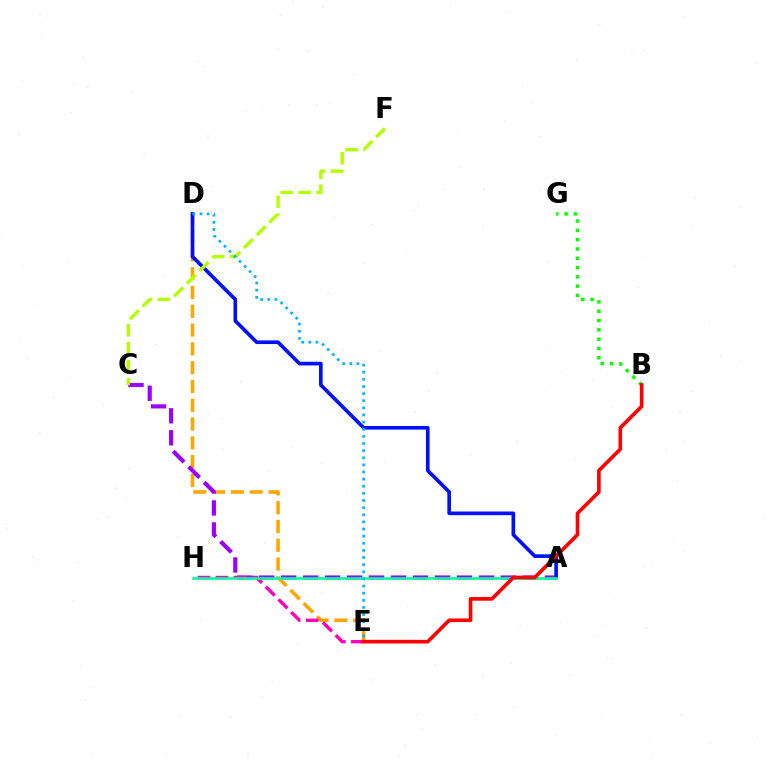{('D', 'E'): [{'color': '#ffa500', 'line_style': 'dashed', 'thickness': 2.55}, {'color': '#00b5ff', 'line_style': 'dotted', 'thickness': 1.94}], ('A', 'C'): [{'color': '#9b00ff', 'line_style': 'dashed', 'thickness': 2.98}], ('E', 'H'): [{'color': '#ff00bd', 'line_style': 'dashed', 'thickness': 2.44}], ('A', 'D'): [{'color': '#0010ff', 'line_style': 'solid', 'thickness': 2.63}], ('C', 'F'): [{'color': '#b3ff00', 'line_style': 'dashed', 'thickness': 2.44}], ('A', 'H'): [{'color': '#00ff9d', 'line_style': 'solid', 'thickness': 1.87}], ('B', 'G'): [{'color': '#08ff00', 'line_style': 'dotted', 'thickness': 2.53}], ('B', 'E'): [{'color': '#ff0000', 'line_style': 'solid', 'thickness': 2.61}]}